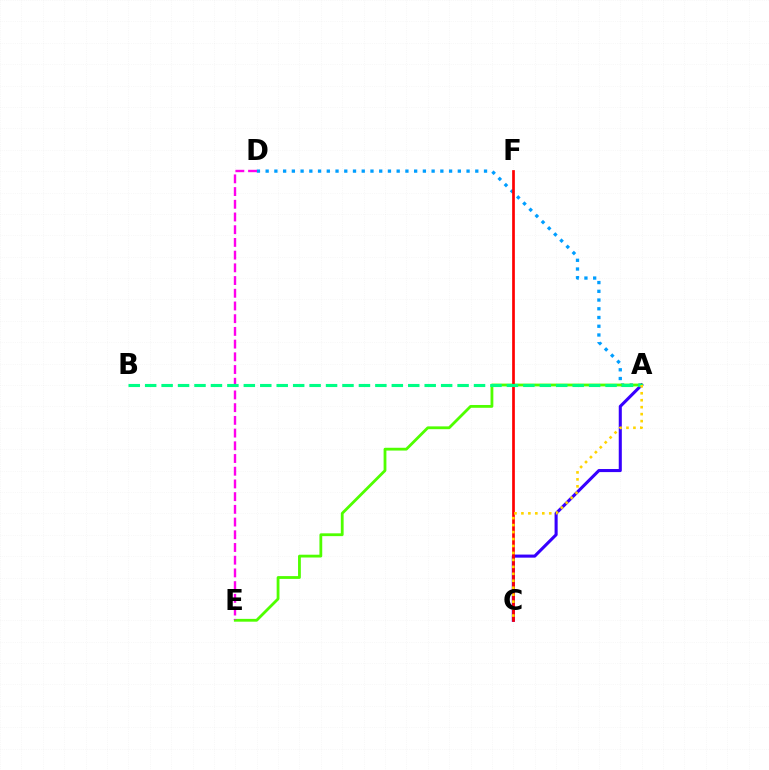{('A', 'D'): [{'color': '#009eff', 'line_style': 'dotted', 'thickness': 2.37}], ('A', 'C'): [{'color': '#3700ff', 'line_style': 'solid', 'thickness': 2.21}, {'color': '#ffd500', 'line_style': 'dotted', 'thickness': 1.89}], ('A', 'E'): [{'color': '#4fff00', 'line_style': 'solid', 'thickness': 2.02}], ('C', 'F'): [{'color': '#ff0000', 'line_style': 'solid', 'thickness': 1.95}], ('D', 'E'): [{'color': '#ff00ed', 'line_style': 'dashed', 'thickness': 1.73}], ('A', 'B'): [{'color': '#00ff86', 'line_style': 'dashed', 'thickness': 2.23}]}